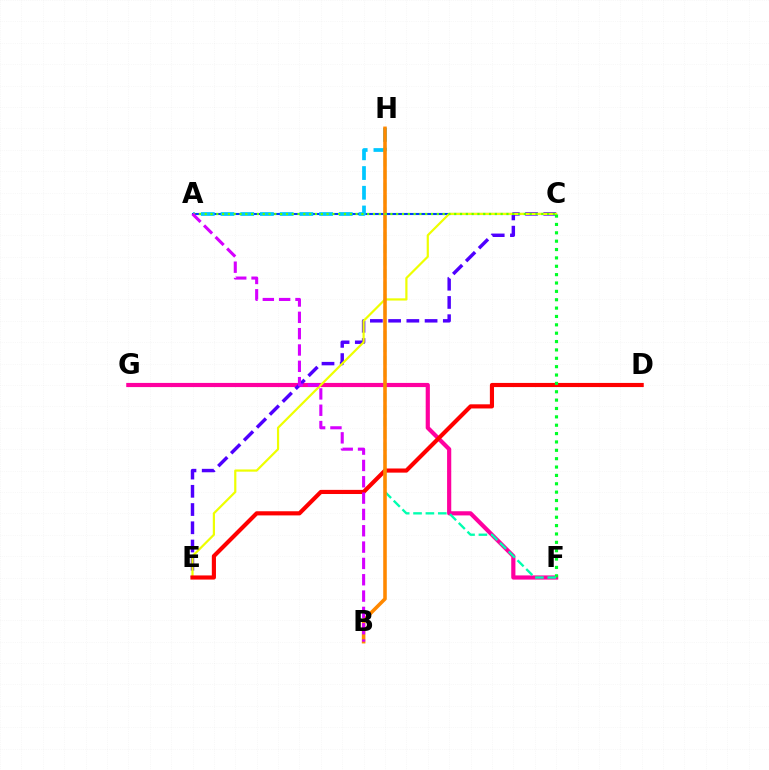{('A', 'C'): [{'color': '#003fff', 'line_style': 'solid', 'thickness': 1.5}, {'color': '#66ff00', 'line_style': 'dotted', 'thickness': 1.58}], ('F', 'G'): [{'color': '#ff00a0', 'line_style': 'solid', 'thickness': 3.0}], ('A', 'H'): [{'color': '#00c7ff', 'line_style': 'dashed', 'thickness': 2.68}], ('C', 'E'): [{'color': '#4f00ff', 'line_style': 'dashed', 'thickness': 2.48}, {'color': '#eeff00', 'line_style': 'solid', 'thickness': 1.59}], ('D', 'E'): [{'color': '#ff0000', 'line_style': 'solid', 'thickness': 2.98}], ('C', 'F'): [{'color': '#00ff27', 'line_style': 'dotted', 'thickness': 2.27}], ('F', 'H'): [{'color': '#00ffaf', 'line_style': 'dashed', 'thickness': 1.68}], ('B', 'H'): [{'color': '#ff8800', 'line_style': 'solid', 'thickness': 2.56}], ('A', 'B'): [{'color': '#d600ff', 'line_style': 'dashed', 'thickness': 2.22}]}